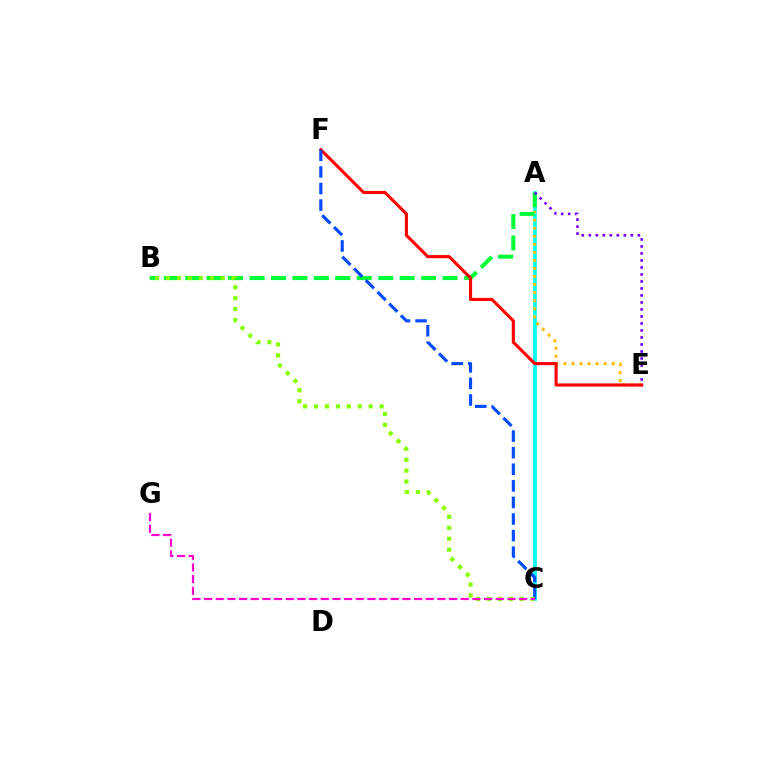{('A', 'C'): [{'color': '#00fff6', 'line_style': 'solid', 'thickness': 2.63}], ('A', 'E'): [{'color': '#ffbd00', 'line_style': 'dotted', 'thickness': 2.19}, {'color': '#7200ff', 'line_style': 'dotted', 'thickness': 1.9}], ('A', 'B'): [{'color': '#00ff39', 'line_style': 'dashed', 'thickness': 2.91}], ('E', 'F'): [{'color': '#ff0000', 'line_style': 'solid', 'thickness': 2.24}], ('C', 'F'): [{'color': '#004bff', 'line_style': 'dashed', 'thickness': 2.25}], ('B', 'C'): [{'color': '#84ff00', 'line_style': 'dotted', 'thickness': 2.97}], ('C', 'G'): [{'color': '#ff00cf', 'line_style': 'dashed', 'thickness': 1.59}]}